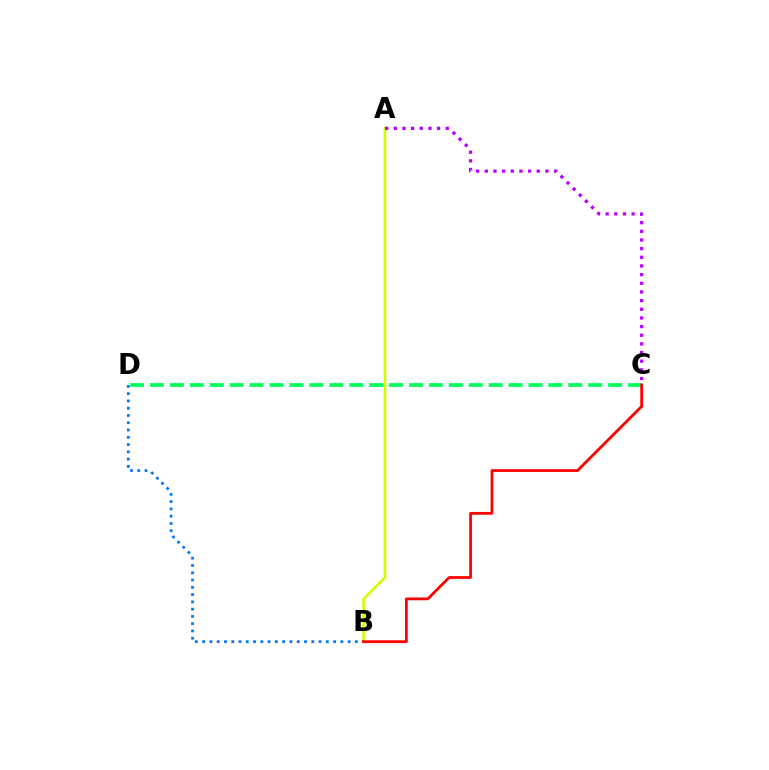{('A', 'B'): [{'color': '#d1ff00', 'line_style': 'solid', 'thickness': 1.9}], ('C', 'D'): [{'color': '#00ff5c', 'line_style': 'dashed', 'thickness': 2.71}], ('A', 'C'): [{'color': '#b900ff', 'line_style': 'dotted', 'thickness': 2.35}], ('B', 'D'): [{'color': '#0074ff', 'line_style': 'dotted', 'thickness': 1.98}], ('B', 'C'): [{'color': '#ff0000', 'line_style': 'solid', 'thickness': 2.0}]}